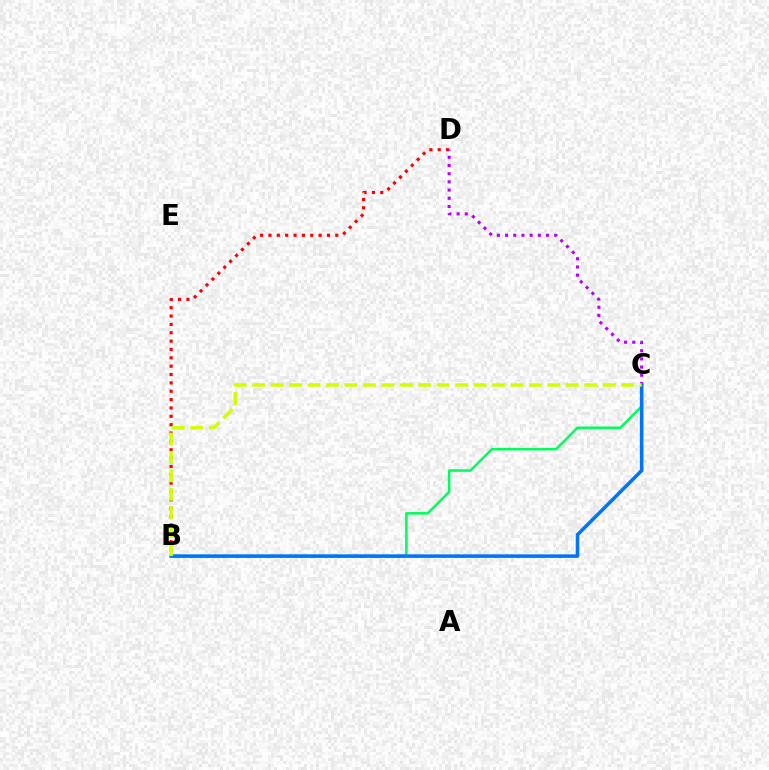{('B', 'C'): [{'color': '#00ff5c', 'line_style': 'solid', 'thickness': 1.84}, {'color': '#0074ff', 'line_style': 'solid', 'thickness': 2.56}, {'color': '#d1ff00', 'line_style': 'dashed', 'thickness': 2.51}], ('B', 'D'): [{'color': '#ff0000', 'line_style': 'dotted', 'thickness': 2.27}], ('C', 'D'): [{'color': '#b900ff', 'line_style': 'dotted', 'thickness': 2.23}]}